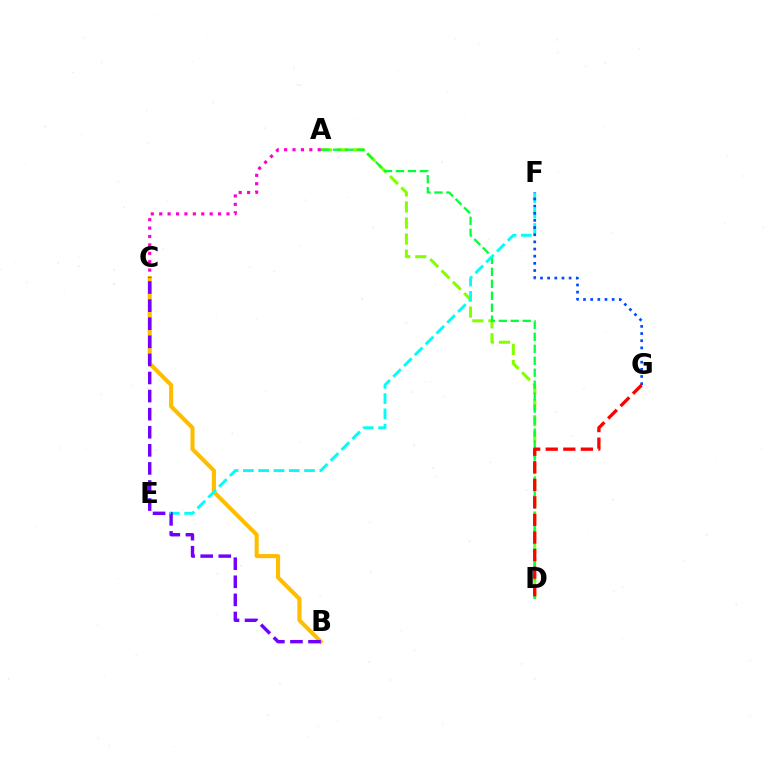{('A', 'D'): [{'color': '#84ff00', 'line_style': 'dashed', 'thickness': 2.18}, {'color': '#00ff39', 'line_style': 'dashed', 'thickness': 1.63}], ('B', 'C'): [{'color': '#ffbd00', 'line_style': 'solid', 'thickness': 2.94}, {'color': '#7200ff', 'line_style': 'dashed', 'thickness': 2.46}], ('E', 'F'): [{'color': '#00fff6', 'line_style': 'dashed', 'thickness': 2.08}], ('F', 'G'): [{'color': '#004bff', 'line_style': 'dotted', 'thickness': 1.94}], ('A', 'C'): [{'color': '#ff00cf', 'line_style': 'dotted', 'thickness': 2.28}], ('D', 'G'): [{'color': '#ff0000', 'line_style': 'dashed', 'thickness': 2.39}]}